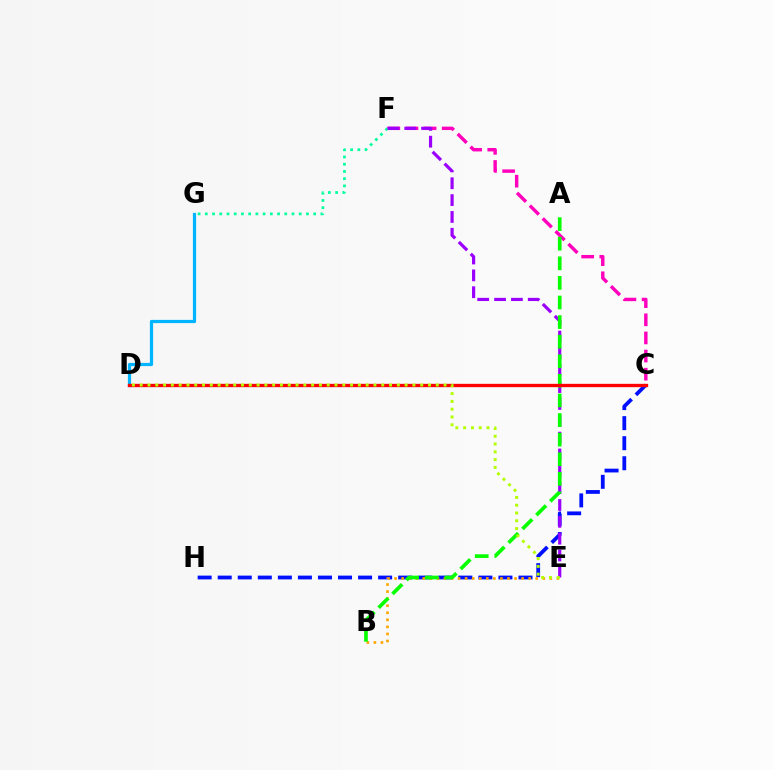{('C', 'F'): [{'color': '#ff00bd', 'line_style': 'dashed', 'thickness': 2.46}], ('D', 'G'): [{'color': '#00b5ff', 'line_style': 'solid', 'thickness': 2.31}], ('C', 'H'): [{'color': '#0010ff', 'line_style': 'dashed', 'thickness': 2.72}], ('B', 'E'): [{'color': '#ffa500', 'line_style': 'dotted', 'thickness': 1.92}], ('F', 'G'): [{'color': '#00ff9d', 'line_style': 'dotted', 'thickness': 1.96}], ('E', 'F'): [{'color': '#9b00ff', 'line_style': 'dashed', 'thickness': 2.29}], ('A', 'B'): [{'color': '#08ff00', 'line_style': 'dashed', 'thickness': 2.66}], ('C', 'D'): [{'color': '#ff0000', 'line_style': 'solid', 'thickness': 2.39}], ('D', 'E'): [{'color': '#b3ff00', 'line_style': 'dotted', 'thickness': 2.12}]}